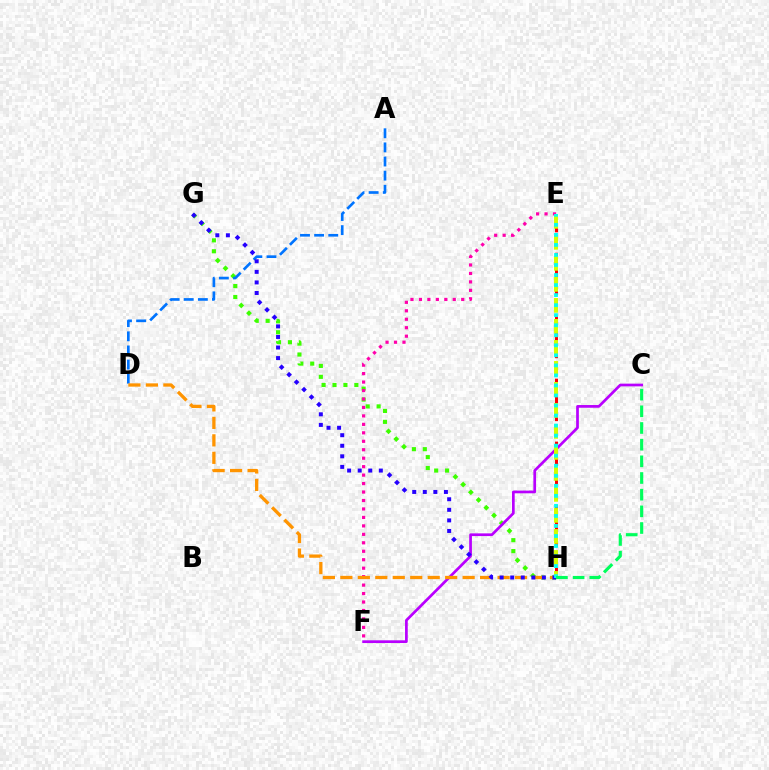{('E', 'H'): [{'color': '#ff0000', 'line_style': 'dashed', 'thickness': 2.14}, {'color': '#d1ff00', 'line_style': 'dashed', 'thickness': 2.85}, {'color': '#00fff6', 'line_style': 'dotted', 'thickness': 2.73}], ('G', 'H'): [{'color': '#3dff00', 'line_style': 'dotted', 'thickness': 2.97}, {'color': '#2500ff', 'line_style': 'dotted', 'thickness': 2.87}], ('A', 'D'): [{'color': '#0074ff', 'line_style': 'dashed', 'thickness': 1.92}], ('C', 'F'): [{'color': '#b900ff', 'line_style': 'solid', 'thickness': 1.95}], ('E', 'F'): [{'color': '#ff00ac', 'line_style': 'dotted', 'thickness': 2.3}], ('D', 'H'): [{'color': '#ff9400', 'line_style': 'dashed', 'thickness': 2.37}], ('C', 'H'): [{'color': '#00ff5c', 'line_style': 'dashed', 'thickness': 2.26}]}